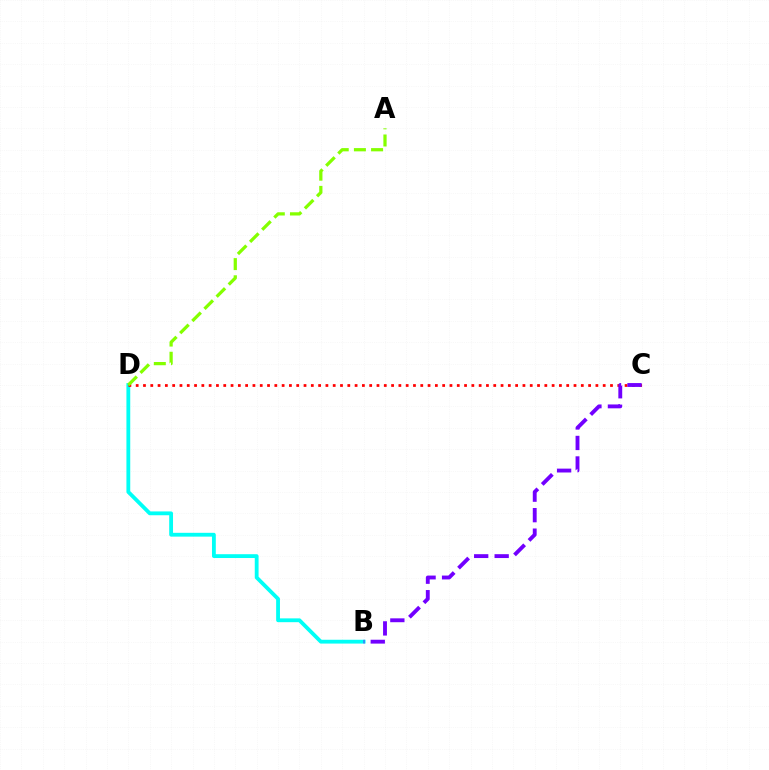{('B', 'D'): [{'color': '#00fff6', 'line_style': 'solid', 'thickness': 2.75}], ('C', 'D'): [{'color': '#ff0000', 'line_style': 'dotted', 'thickness': 1.98}], ('A', 'D'): [{'color': '#84ff00', 'line_style': 'dashed', 'thickness': 2.33}], ('B', 'C'): [{'color': '#7200ff', 'line_style': 'dashed', 'thickness': 2.78}]}